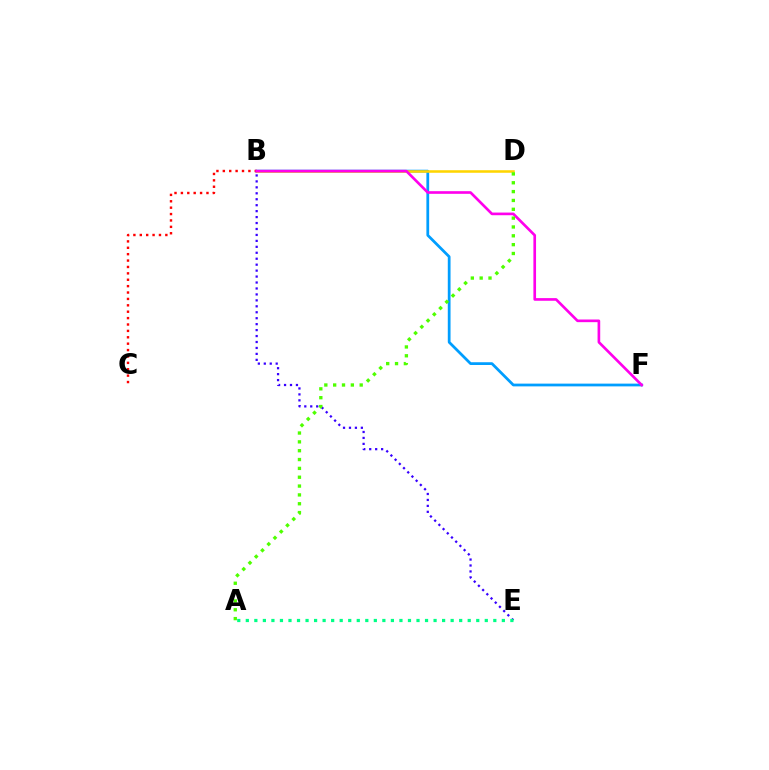{('B', 'F'): [{'color': '#009eff', 'line_style': 'solid', 'thickness': 1.98}, {'color': '#ff00ed', 'line_style': 'solid', 'thickness': 1.92}], ('B', 'D'): [{'color': '#ffd500', 'line_style': 'solid', 'thickness': 1.84}], ('B', 'C'): [{'color': '#ff0000', 'line_style': 'dotted', 'thickness': 1.74}], ('B', 'E'): [{'color': '#3700ff', 'line_style': 'dotted', 'thickness': 1.62}], ('A', 'E'): [{'color': '#00ff86', 'line_style': 'dotted', 'thickness': 2.32}], ('A', 'D'): [{'color': '#4fff00', 'line_style': 'dotted', 'thickness': 2.4}]}